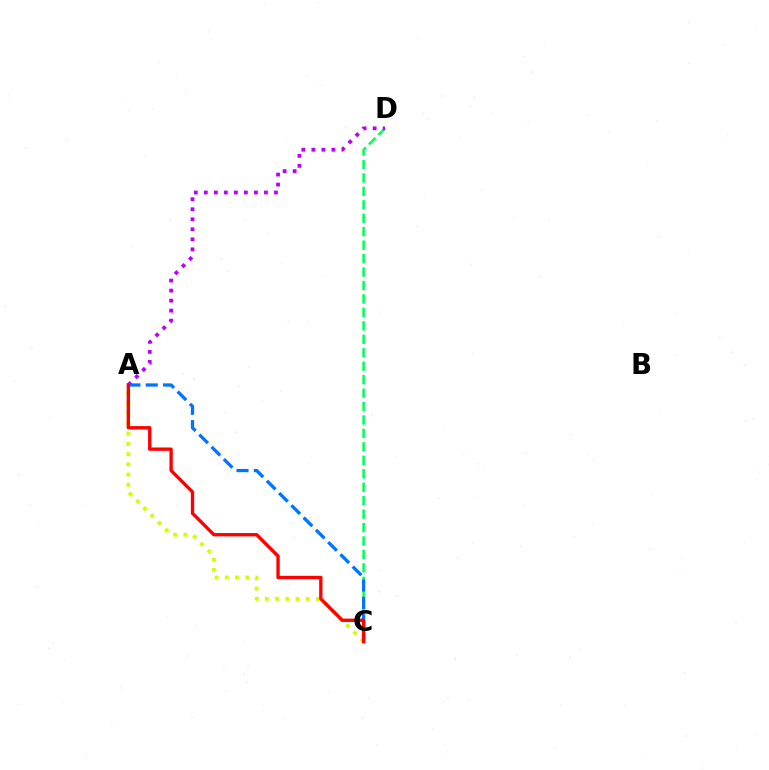{('A', 'C'): [{'color': '#d1ff00', 'line_style': 'dotted', 'thickness': 2.78}, {'color': '#0074ff', 'line_style': 'dashed', 'thickness': 2.36}, {'color': '#ff0000', 'line_style': 'solid', 'thickness': 2.41}], ('C', 'D'): [{'color': '#00ff5c', 'line_style': 'dashed', 'thickness': 1.83}], ('A', 'D'): [{'color': '#b900ff', 'line_style': 'dotted', 'thickness': 2.72}]}